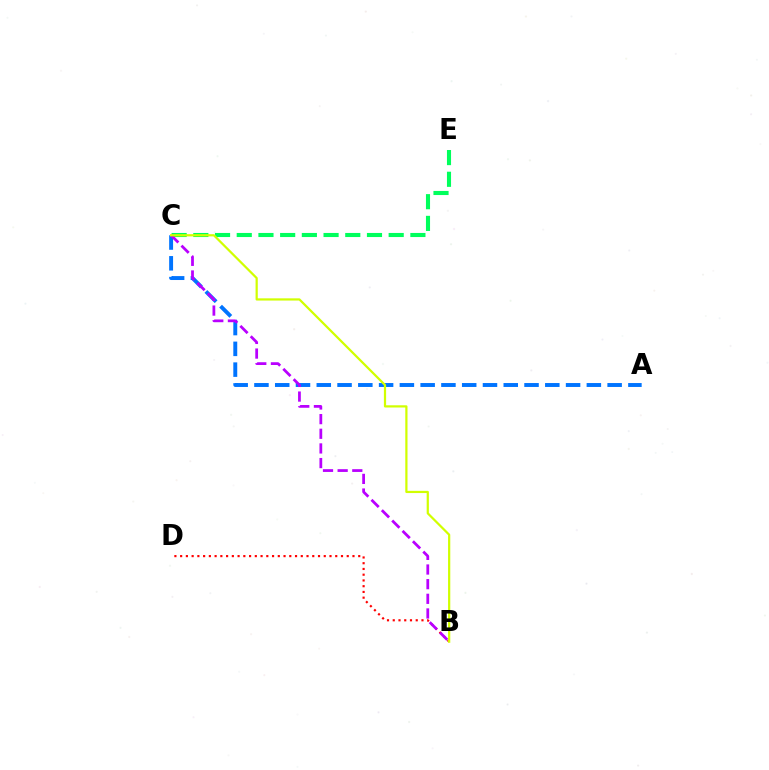{('A', 'C'): [{'color': '#0074ff', 'line_style': 'dashed', 'thickness': 2.82}], ('C', 'E'): [{'color': '#00ff5c', 'line_style': 'dashed', 'thickness': 2.95}], ('B', 'D'): [{'color': '#ff0000', 'line_style': 'dotted', 'thickness': 1.56}], ('B', 'C'): [{'color': '#b900ff', 'line_style': 'dashed', 'thickness': 1.99}, {'color': '#d1ff00', 'line_style': 'solid', 'thickness': 1.6}]}